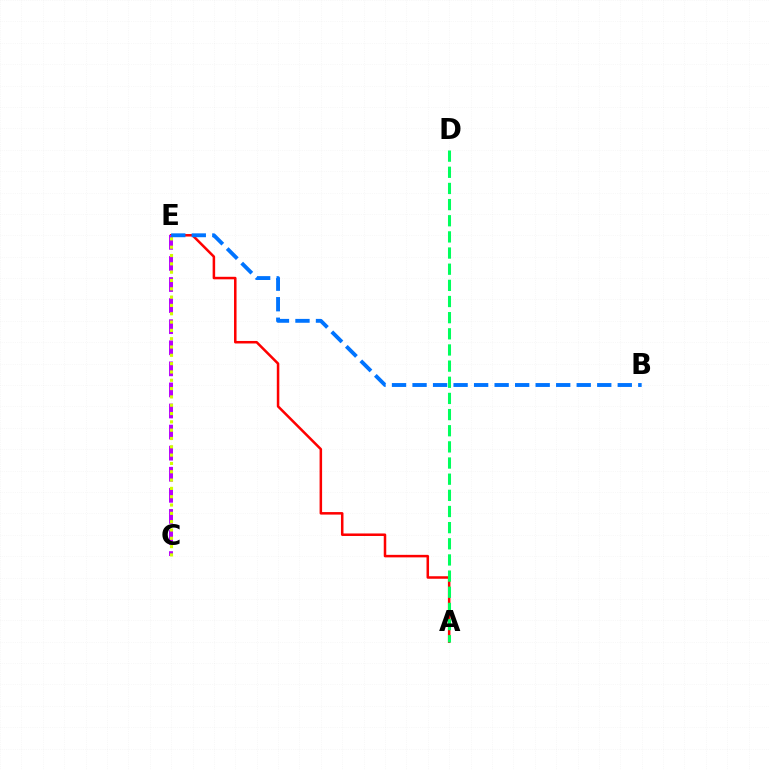{('A', 'E'): [{'color': '#ff0000', 'line_style': 'solid', 'thickness': 1.81}], ('C', 'E'): [{'color': '#b900ff', 'line_style': 'dashed', 'thickness': 2.86}, {'color': '#d1ff00', 'line_style': 'dotted', 'thickness': 2.26}], ('A', 'D'): [{'color': '#00ff5c', 'line_style': 'dashed', 'thickness': 2.19}], ('B', 'E'): [{'color': '#0074ff', 'line_style': 'dashed', 'thickness': 2.79}]}